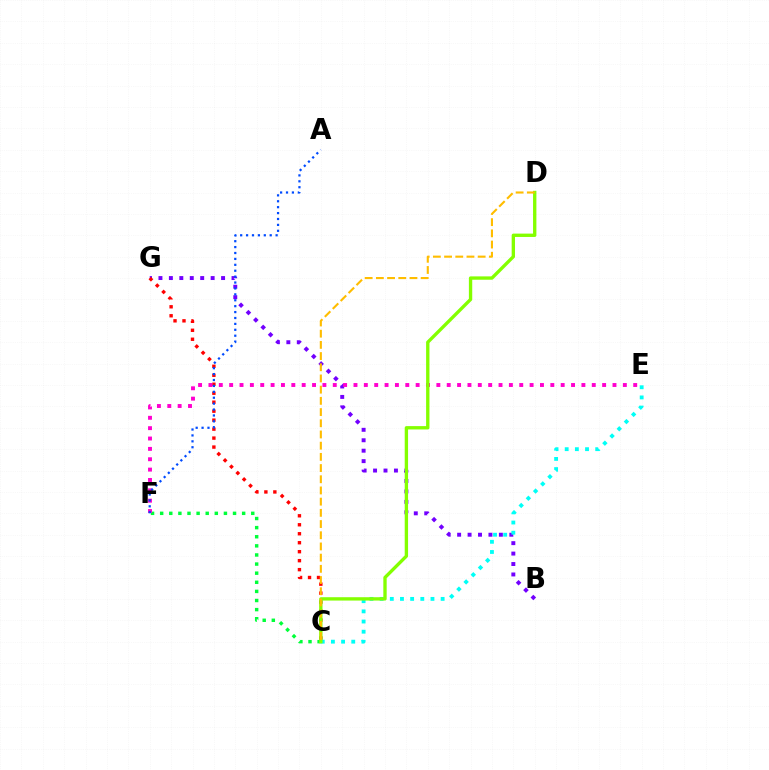{('C', 'F'): [{'color': '#00ff39', 'line_style': 'dotted', 'thickness': 2.47}], ('B', 'G'): [{'color': '#7200ff', 'line_style': 'dotted', 'thickness': 2.84}], ('C', 'G'): [{'color': '#ff0000', 'line_style': 'dotted', 'thickness': 2.44}], ('C', 'E'): [{'color': '#00fff6', 'line_style': 'dotted', 'thickness': 2.76}], ('E', 'F'): [{'color': '#ff00cf', 'line_style': 'dotted', 'thickness': 2.81}], ('C', 'D'): [{'color': '#84ff00', 'line_style': 'solid', 'thickness': 2.41}, {'color': '#ffbd00', 'line_style': 'dashed', 'thickness': 1.52}], ('A', 'F'): [{'color': '#004bff', 'line_style': 'dotted', 'thickness': 1.61}]}